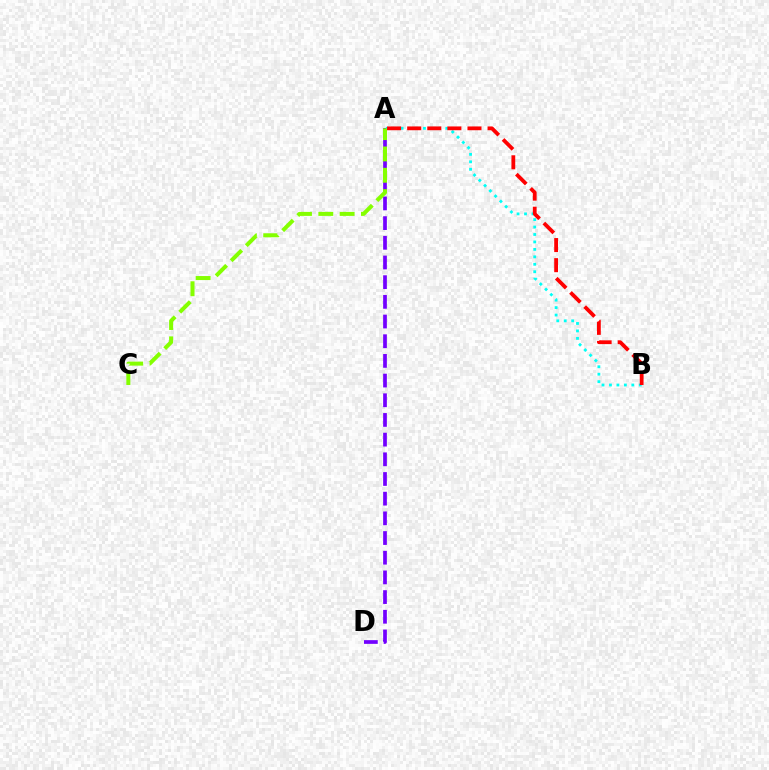{('A', 'D'): [{'color': '#7200ff', 'line_style': 'dashed', 'thickness': 2.67}], ('A', 'B'): [{'color': '#00fff6', 'line_style': 'dotted', 'thickness': 2.02}, {'color': '#ff0000', 'line_style': 'dashed', 'thickness': 2.73}], ('A', 'C'): [{'color': '#84ff00', 'line_style': 'dashed', 'thickness': 2.9}]}